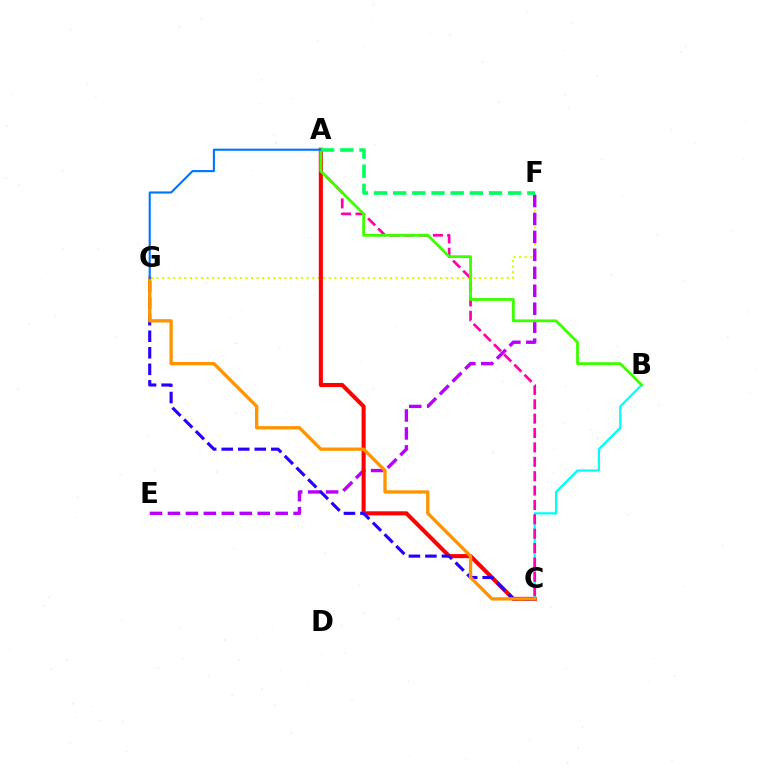{('F', 'G'): [{'color': '#d1ff00', 'line_style': 'dotted', 'thickness': 1.51}], ('E', 'F'): [{'color': '#b900ff', 'line_style': 'dashed', 'thickness': 2.44}], ('A', 'C'): [{'color': '#ff0000', 'line_style': 'solid', 'thickness': 2.93}, {'color': '#ff00ac', 'line_style': 'dashed', 'thickness': 1.95}], ('C', 'G'): [{'color': '#2500ff', 'line_style': 'dashed', 'thickness': 2.25}, {'color': '#ff9400', 'line_style': 'solid', 'thickness': 2.38}], ('B', 'C'): [{'color': '#00fff6', 'line_style': 'solid', 'thickness': 1.63}], ('A', 'B'): [{'color': '#3dff00', 'line_style': 'solid', 'thickness': 2.02}], ('A', 'G'): [{'color': '#0074ff', 'line_style': 'solid', 'thickness': 1.52}], ('A', 'F'): [{'color': '#00ff5c', 'line_style': 'dashed', 'thickness': 2.6}]}